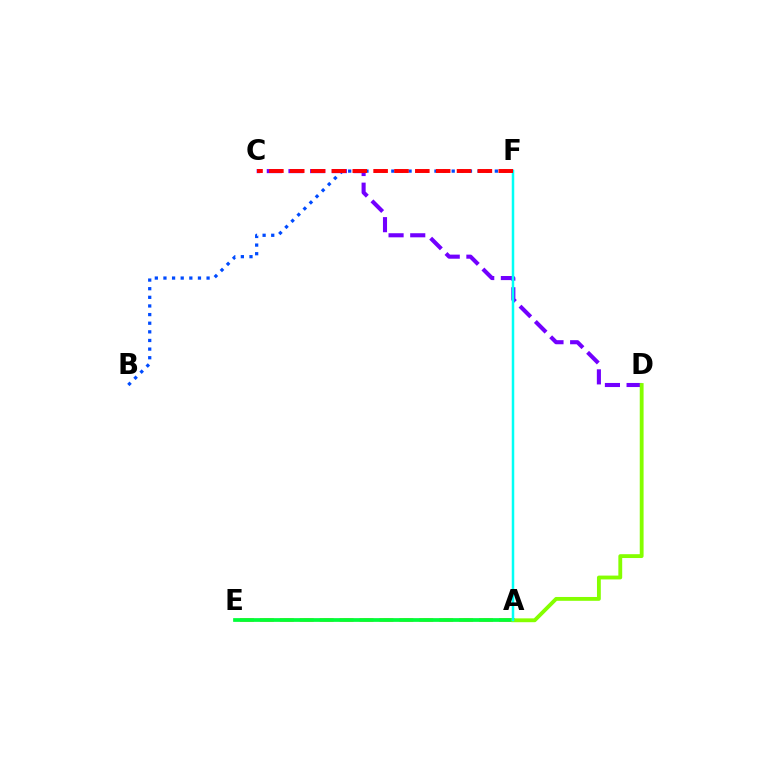{('B', 'F'): [{'color': '#004bff', 'line_style': 'dotted', 'thickness': 2.34}], ('A', 'E'): [{'color': '#ffbd00', 'line_style': 'dashed', 'thickness': 2.71}, {'color': '#ff00cf', 'line_style': 'solid', 'thickness': 1.57}, {'color': '#00ff39', 'line_style': 'solid', 'thickness': 2.67}], ('C', 'D'): [{'color': '#7200ff', 'line_style': 'dashed', 'thickness': 2.94}], ('A', 'D'): [{'color': '#84ff00', 'line_style': 'solid', 'thickness': 2.76}], ('A', 'F'): [{'color': '#00fff6', 'line_style': 'solid', 'thickness': 1.8}], ('C', 'F'): [{'color': '#ff0000', 'line_style': 'dashed', 'thickness': 2.83}]}